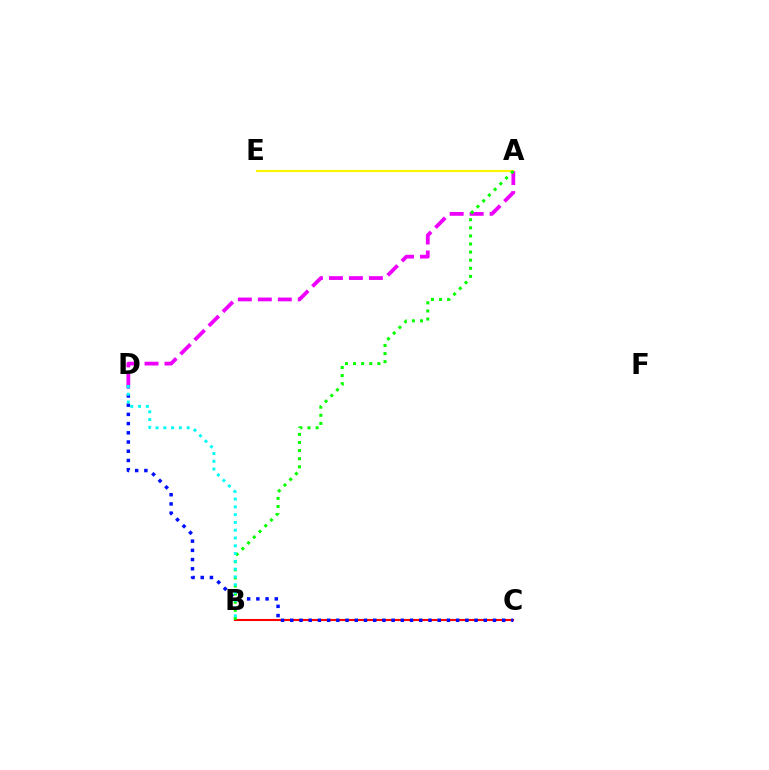{('B', 'C'): [{'color': '#ff0000', 'line_style': 'solid', 'thickness': 1.5}], ('A', 'E'): [{'color': '#fcf500', 'line_style': 'solid', 'thickness': 1.58}], ('A', 'D'): [{'color': '#ee00ff', 'line_style': 'dashed', 'thickness': 2.71}], ('A', 'B'): [{'color': '#08ff00', 'line_style': 'dotted', 'thickness': 2.2}], ('C', 'D'): [{'color': '#0010ff', 'line_style': 'dotted', 'thickness': 2.5}], ('B', 'D'): [{'color': '#00fff6', 'line_style': 'dotted', 'thickness': 2.11}]}